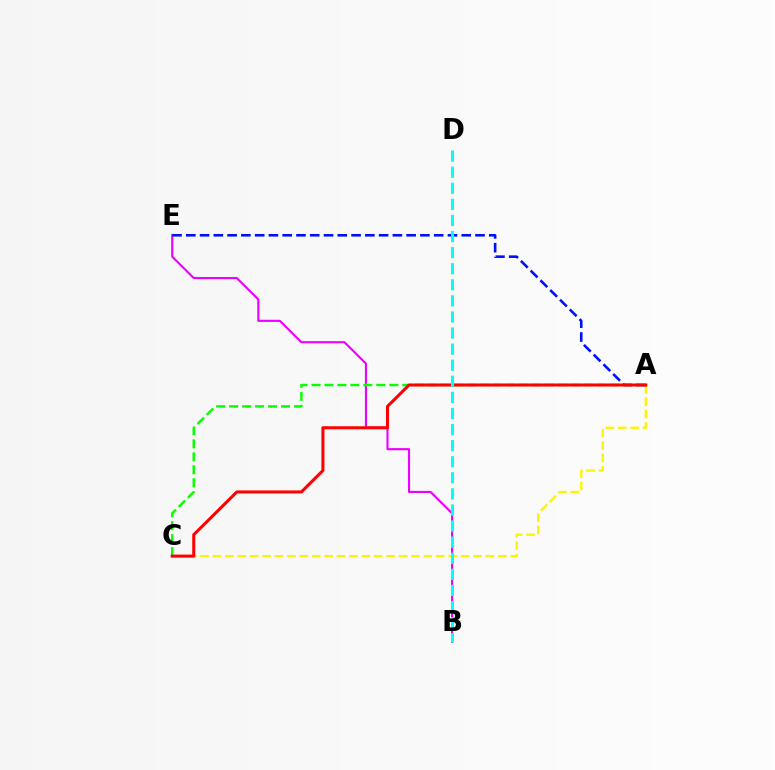{('A', 'C'): [{'color': '#fcf500', 'line_style': 'dashed', 'thickness': 1.69}, {'color': '#08ff00', 'line_style': 'dashed', 'thickness': 1.76}, {'color': '#ff0000', 'line_style': 'solid', 'thickness': 2.19}], ('B', 'E'): [{'color': '#ee00ff', 'line_style': 'solid', 'thickness': 1.53}], ('A', 'E'): [{'color': '#0010ff', 'line_style': 'dashed', 'thickness': 1.87}], ('B', 'D'): [{'color': '#00fff6', 'line_style': 'dashed', 'thickness': 2.19}]}